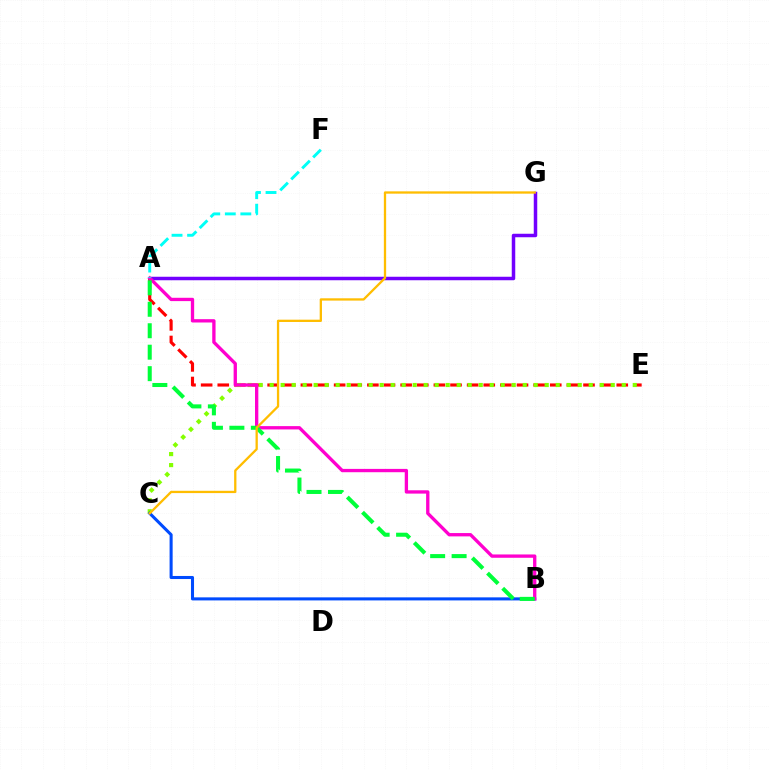{('A', 'E'): [{'color': '#ff0000', 'line_style': 'dashed', 'thickness': 2.26}], ('A', 'G'): [{'color': '#7200ff', 'line_style': 'solid', 'thickness': 2.52}], ('C', 'E'): [{'color': '#84ff00', 'line_style': 'dotted', 'thickness': 2.99}], ('B', 'C'): [{'color': '#004bff', 'line_style': 'solid', 'thickness': 2.2}], ('A', 'B'): [{'color': '#ff00cf', 'line_style': 'solid', 'thickness': 2.39}, {'color': '#00ff39', 'line_style': 'dashed', 'thickness': 2.92}], ('A', 'F'): [{'color': '#00fff6', 'line_style': 'dashed', 'thickness': 2.11}], ('C', 'G'): [{'color': '#ffbd00', 'line_style': 'solid', 'thickness': 1.65}]}